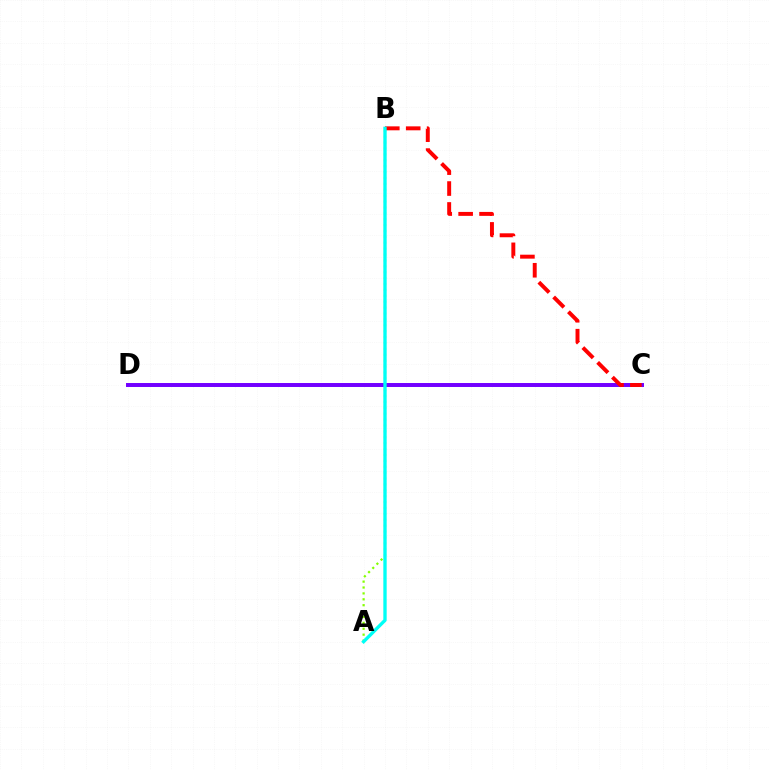{('A', 'B'): [{'color': '#84ff00', 'line_style': 'dotted', 'thickness': 1.6}, {'color': '#00fff6', 'line_style': 'solid', 'thickness': 2.41}], ('C', 'D'): [{'color': '#7200ff', 'line_style': 'solid', 'thickness': 2.86}], ('B', 'C'): [{'color': '#ff0000', 'line_style': 'dashed', 'thickness': 2.84}]}